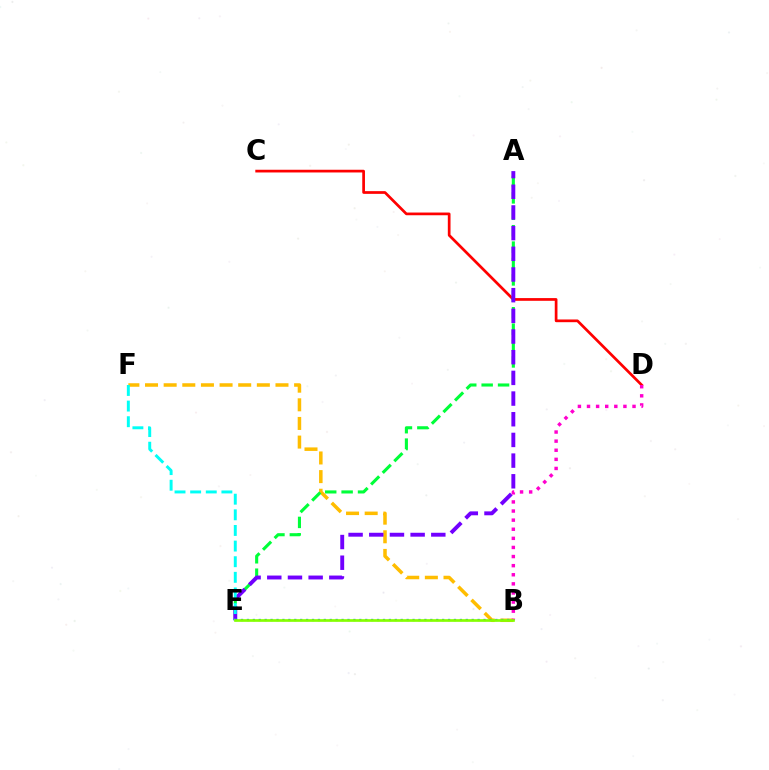{('B', 'F'): [{'color': '#ffbd00', 'line_style': 'dashed', 'thickness': 2.53}], ('C', 'D'): [{'color': '#ff0000', 'line_style': 'solid', 'thickness': 1.95}], ('A', 'E'): [{'color': '#00ff39', 'line_style': 'dashed', 'thickness': 2.23}, {'color': '#7200ff', 'line_style': 'dashed', 'thickness': 2.81}], ('B', 'D'): [{'color': '#ff00cf', 'line_style': 'dotted', 'thickness': 2.47}], ('E', 'F'): [{'color': '#00fff6', 'line_style': 'dashed', 'thickness': 2.12}], ('B', 'E'): [{'color': '#004bff', 'line_style': 'dotted', 'thickness': 1.61}, {'color': '#84ff00', 'line_style': 'solid', 'thickness': 1.93}]}